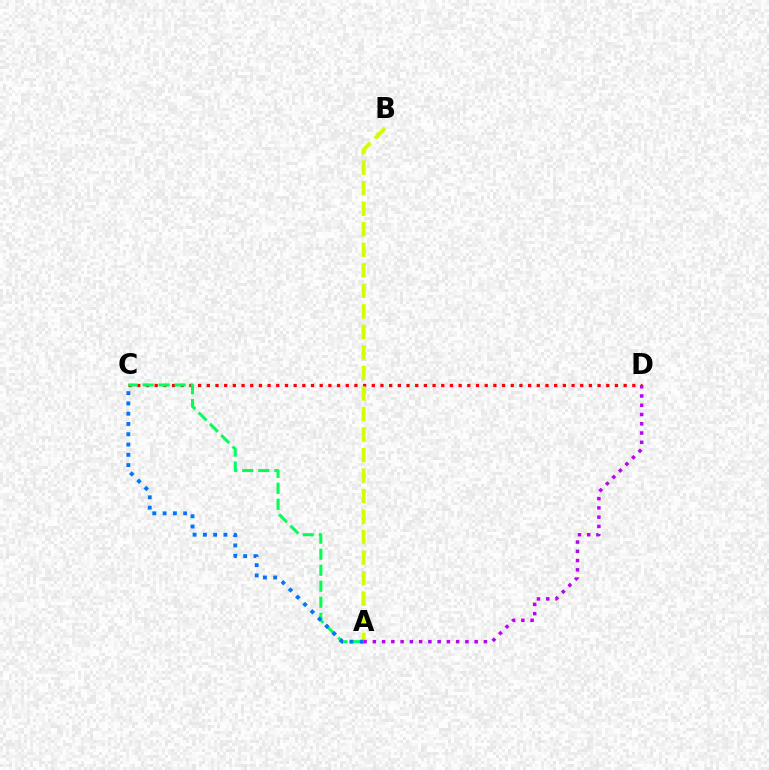{('C', 'D'): [{'color': '#ff0000', 'line_style': 'dotted', 'thickness': 2.36}], ('A', 'C'): [{'color': '#00ff5c', 'line_style': 'dashed', 'thickness': 2.18}, {'color': '#0074ff', 'line_style': 'dotted', 'thickness': 2.79}], ('A', 'B'): [{'color': '#d1ff00', 'line_style': 'dashed', 'thickness': 2.79}], ('A', 'D'): [{'color': '#b900ff', 'line_style': 'dotted', 'thickness': 2.52}]}